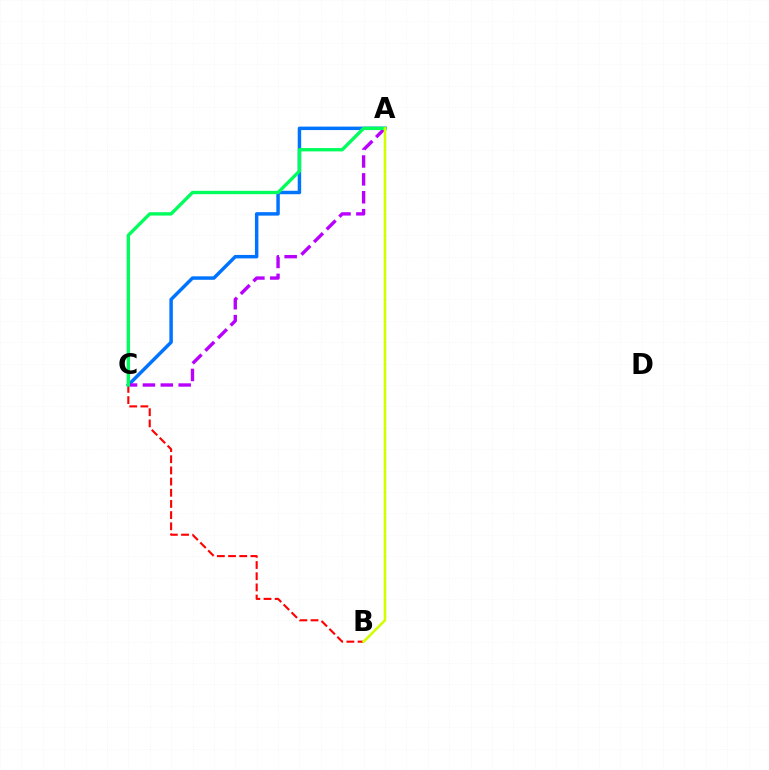{('A', 'C'): [{'color': '#0074ff', 'line_style': 'solid', 'thickness': 2.49}, {'color': '#b900ff', 'line_style': 'dashed', 'thickness': 2.43}, {'color': '#00ff5c', 'line_style': 'solid', 'thickness': 2.41}], ('B', 'C'): [{'color': '#ff0000', 'line_style': 'dashed', 'thickness': 1.52}], ('A', 'B'): [{'color': '#d1ff00', 'line_style': 'solid', 'thickness': 1.85}]}